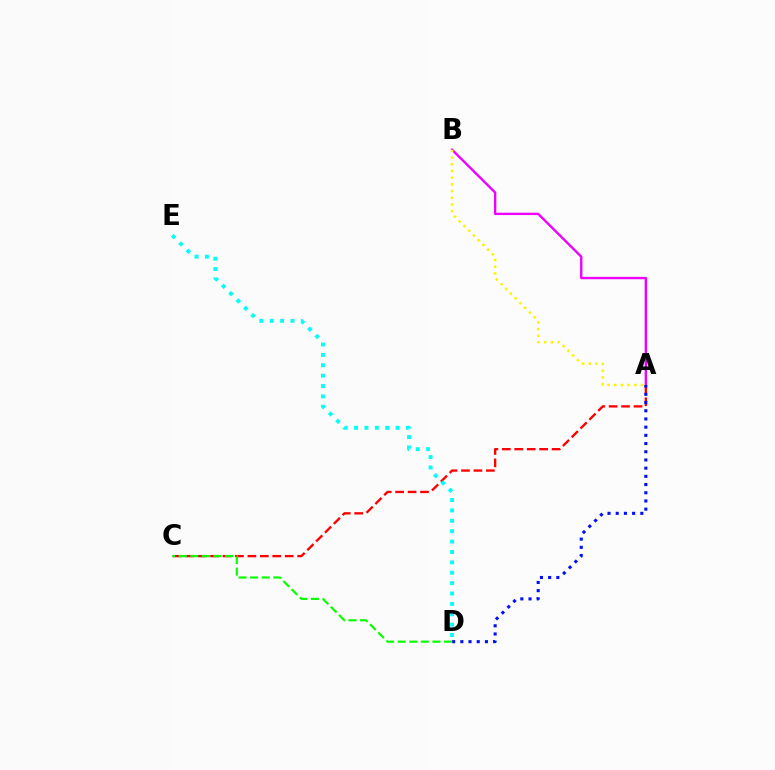{('A', 'C'): [{'color': '#ff0000', 'line_style': 'dashed', 'thickness': 1.69}], ('A', 'B'): [{'color': '#ee00ff', 'line_style': 'solid', 'thickness': 1.7}, {'color': '#fcf500', 'line_style': 'dotted', 'thickness': 1.82}], ('A', 'D'): [{'color': '#0010ff', 'line_style': 'dotted', 'thickness': 2.23}], ('D', 'E'): [{'color': '#00fff6', 'line_style': 'dotted', 'thickness': 2.82}], ('C', 'D'): [{'color': '#08ff00', 'line_style': 'dashed', 'thickness': 1.58}]}